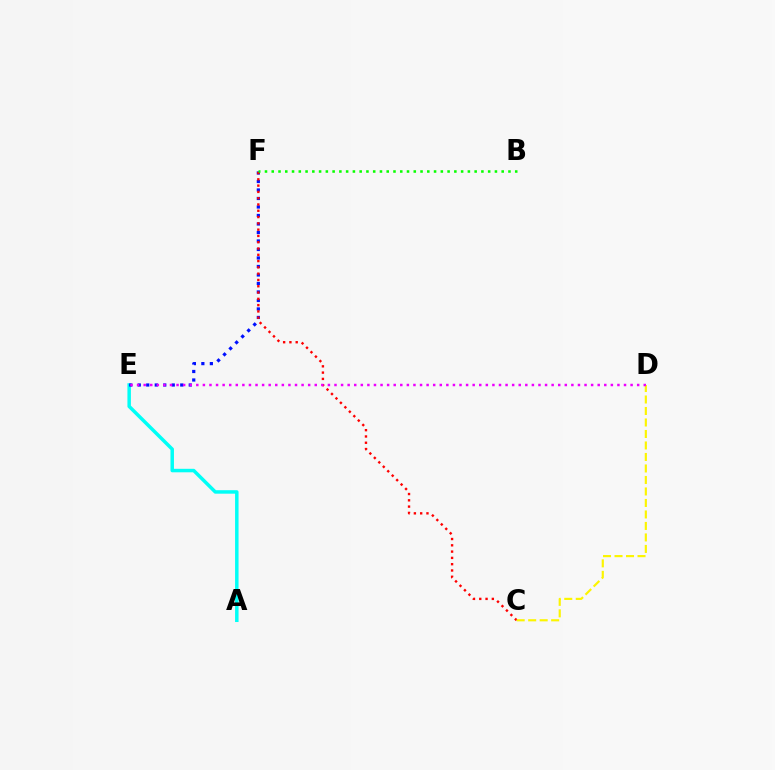{('A', 'E'): [{'color': '#00fff6', 'line_style': 'solid', 'thickness': 2.51}], ('E', 'F'): [{'color': '#0010ff', 'line_style': 'dotted', 'thickness': 2.31}], ('C', 'F'): [{'color': '#ff0000', 'line_style': 'dotted', 'thickness': 1.71}], ('C', 'D'): [{'color': '#fcf500', 'line_style': 'dashed', 'thickness': 1.56}], ('B', 'F'): [{'color': '#08ff00', 'line_style': 'dotted', 'thickness': 1.84}], ('D', 'E'): [{'color': '#ee00ff', 'line_style': 'dotted', 'thickness': 1.79}]}